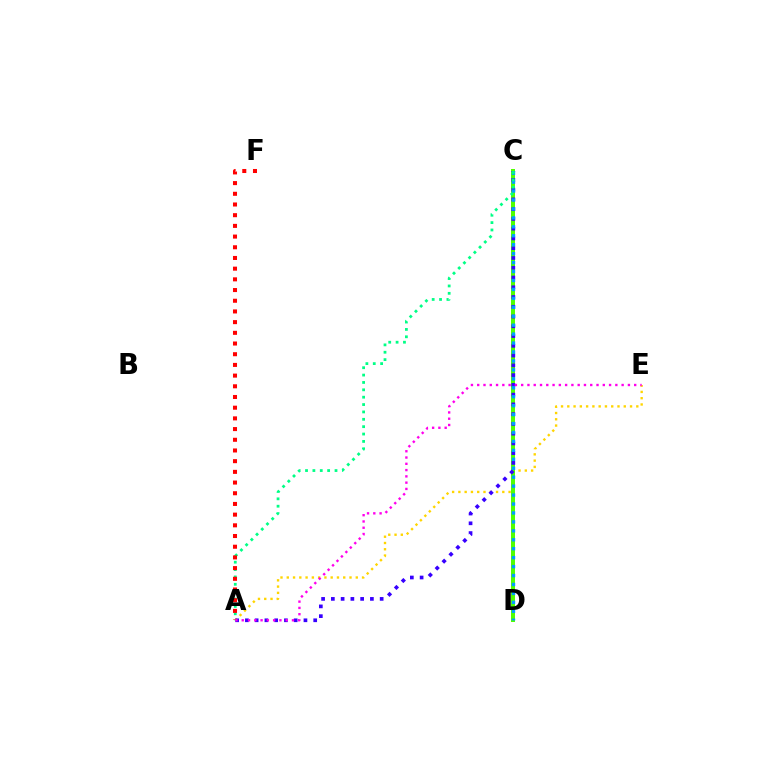{('A', 'E'): [{'color': '#ffd500', 'line_style': 'dotted', 'thickness': 1.7}, {'color': '#ff00ed', 'line_style': 'dotted', 'thickness': 1.71}], ('C', 'D'): [{'color': '#4fff00', 'line_style': 'solid', 'thickness': 2.87}, {'color': '#009eff', 'line_style': 'dotted', 'thickness': 2.43}], ('A', 'C'): [{'color': '#3700ff', 'line_style': 'dotted', 'thickness': 2.65}, {'color': '#00ff86', 'line_style': 'dotted', 'thickness': 2.0}], ('A', 'F'): [{'color': '#ff0000', 'line_style': 'dotted', 'thickness': 2.91}]}